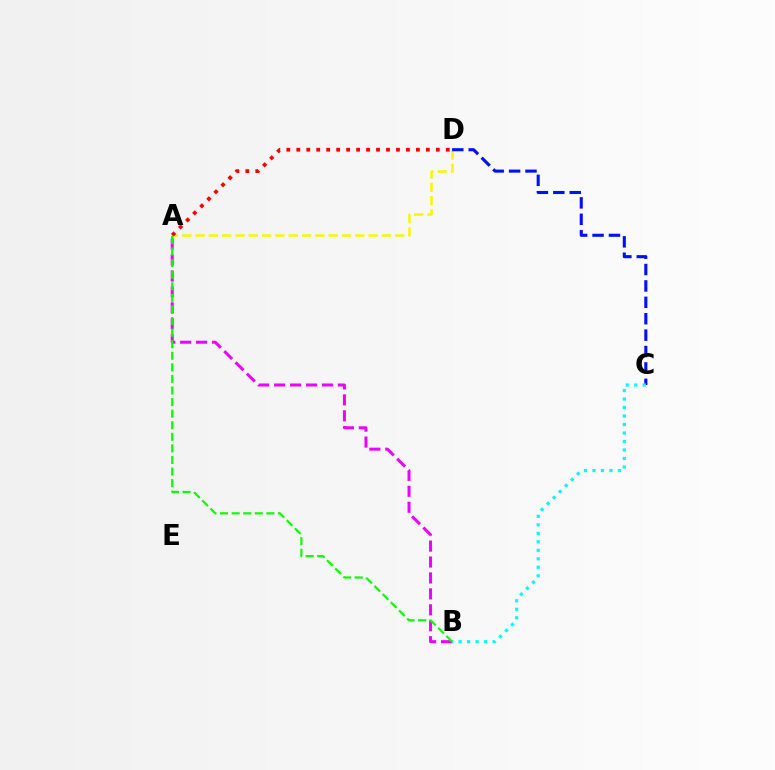{('A', 'B'): [{'color': '#ee00ff', 'line_style': 'dashed', 'thickness': 2.17}, {'color': '#08ff00', 'line_style': 'dashed', 'thickness': 1.57}], ('A', 'D'): [{'color': '#fcf500', 'line_style': 'dashed', 'thickness': 1.81}, {'color': '#ff0000', 'line_style': 'dotted', 'thickness': 2.71}], ('C', 'D'): [{'color': '#0010ff', 'line_style': 'dashed', 'thickness': 2.23}], ('B', 'C'): [{'color': '#00fff6', 'line_style': 'dotted', 'thickness': 2.31}]}